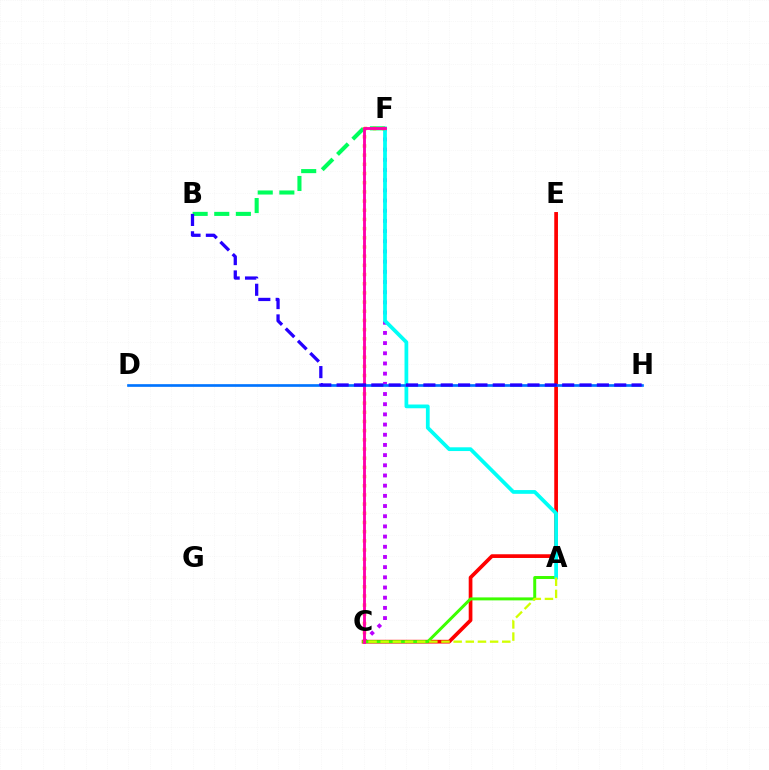{('B', 'F'): [{'color': '#00ff5c', 'line_style': 'dashed', 'thickness': 2.94}], ('C', 'F'): [{'color': '#b900ff', 'line_style': 'dotted', 'thickness': 2.77}, {'color': '#ff9400', 'line_style': 'dotted', 'thickness': 2.49}, {'color': '#ff00ac', 'line_style': 'solid', 'thickness': 2.06}], ('C', 'E'): [{'color': '#ff0000', 'line_style': 'solid', 'thickness': 2.67}], ('A', 'C'): [{'color': '#3dff00', 'line_style': 'solid', 'thickness': 2.14}, {'color': '#d1ff00', 'line_style': 'dashed', 'thickness': 1.65}], ('A', 'F'): [{'color': '#00fff6', 'line_style': 'solid', 'thickness': 2.7}], ('D', 'H'): [{'color': '#0074ff', 'line_style': 'solid', 'thickness': 1.92}], ('B', 'H'): [{'color': '#2500ff', 'line_style': 'dashed', 'thickness': 2.36}]}